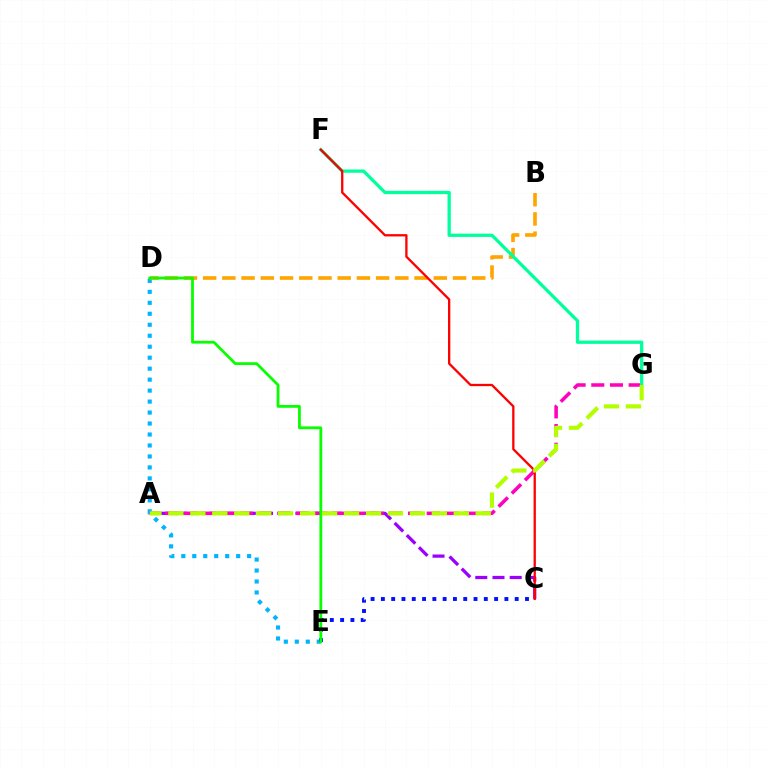{('D', 'E'): [{'color': '#00b5ff', 'line_style': 'dotted', 'thickness': 2.98}, {'color': '#08ff00', 'line_style': 'solid', 'thickness': 2.01}], ('B', 'D'): [{'color': '#ffa500', 'line_style': 'dashed', 'thickness': 2.61}], ('A', 'C'): [{'color': '#9b00ff', 'line_style': 'dashed', 'thickness': 2.34}], ('A', 'G'): [{'color': '#ff00bd', 'line_style': 'dashed', 'thickness': 2.54}, {'color': '#b3ff00', 'line_style': 'dashed', 'thickness': 2.98}], ('C', 'E'): [{'color': '#0010ff', 'line_style': 'dotted', 'thickness': 2.8}], ('F', 'G'): [{'color': '#00ff9d', 'line_style': 'solid', 'thickness': 2.35}], ('C', 'F'): [{'color': '#ff0000', 'line_style': 'solid', 'thickness': 1.66}]}